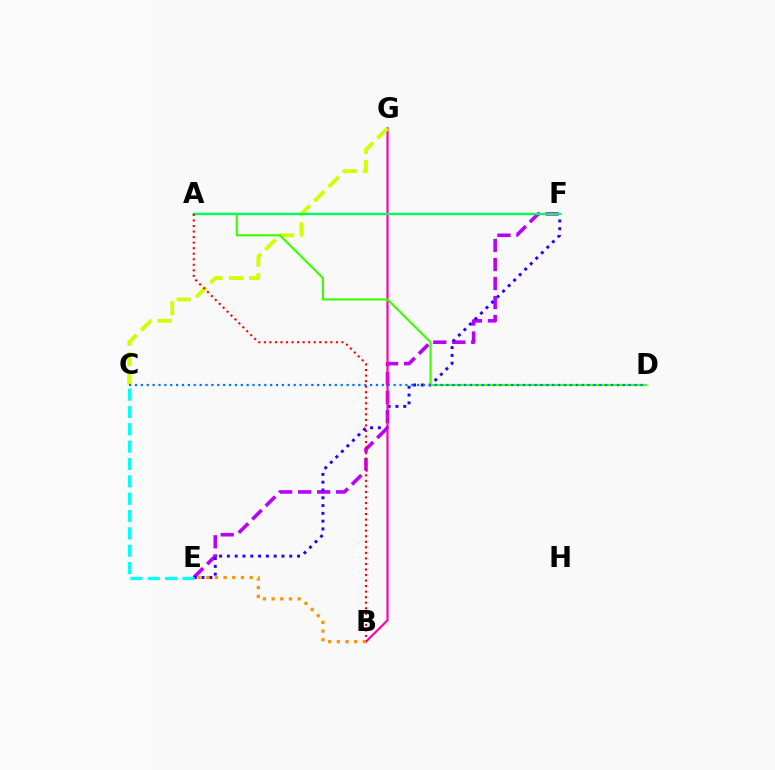{('E', 'F'): [{'color': '#b900ff', 'line_style': 'dashed', 'thickness': 2.58}, {'color': '#2500ff', 'line_style': 'dotted', 'thickness': 2.12}], ('B', 'G'): [{'color': '#ff00ac', 'line_style': 'solid', 'thickness': 1.55}], ('C', 'G'): [{'color': '#d1ff00', 'line_style': 'dashed', 'thickness': 2.76}], ('A', 'D'): [{'color': '#3dff00', 'line_style': 'solid', 'thickness': 1.54}], ('C', 'D'): [{'color': '#0074ff', 'line_style': 'dotted', 'thickness': 1.6}], ('A', 'F'): [{'color': '#00ff5c', 'line_style': 'solid', 'thickness': 1.66}], ('A', 'B'): [{'color': '#ff0000', 'line_style': 'dotted', 'thickness': 1.51}], ('C', 'E'): [{'color': '#00fff6', 'line_style': 'dashed', 'thickness': 2.36}], ('B', 'E'): [{'color': '#ff9400', 'line_style': 'dotted', 'thickness': 2.36}]}